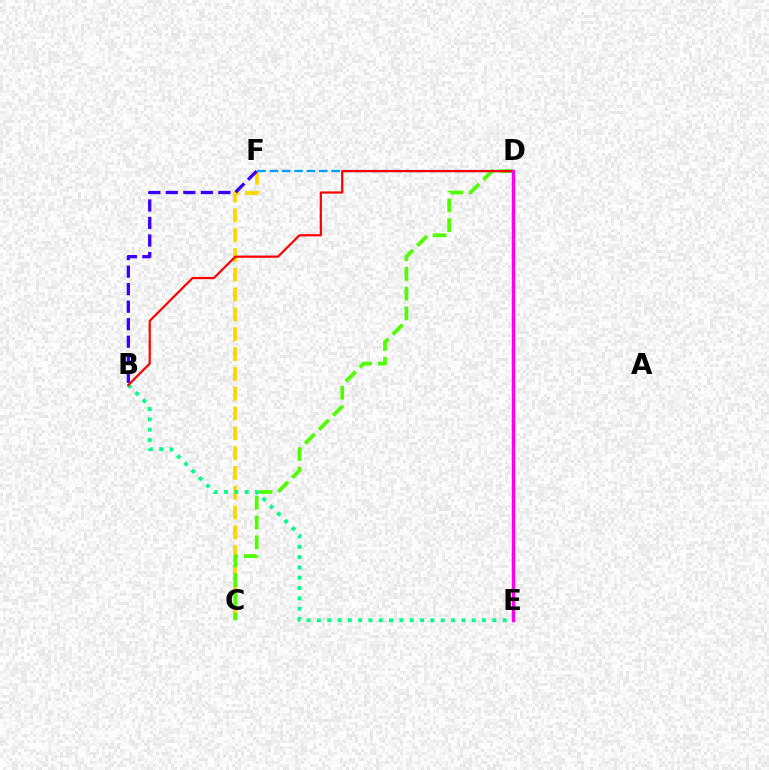{('C', 'F'): [{'color': '#ffd500', 'line_style': 'dashed', 'thickness': 2.69}], ('C', 'D'): [{'color': '#4fff00', 'line_style': 'dashed', 'thickness': 2.68}], ('D', 'F'): [{'color': '#009eff', 'line_style': 'dashed', 'thickness': 1.68}], ('B', 'E'): [{'color': '#00ff86', 'line_style': 'dotted', 'thickness': 2.8}], ('B', 'D'): [{'color': '#ff0000', 'line_style': 'solid', 'thickness': 1.59}], ('B', 'F'): [{'color': '#3700ff', 'line_style': 'dashed', 'thickness': 2.38}], ('D', 'E'): [{'color': '#ff00ed', 'line_style': 'solid', 'thickness': 2.47}]}